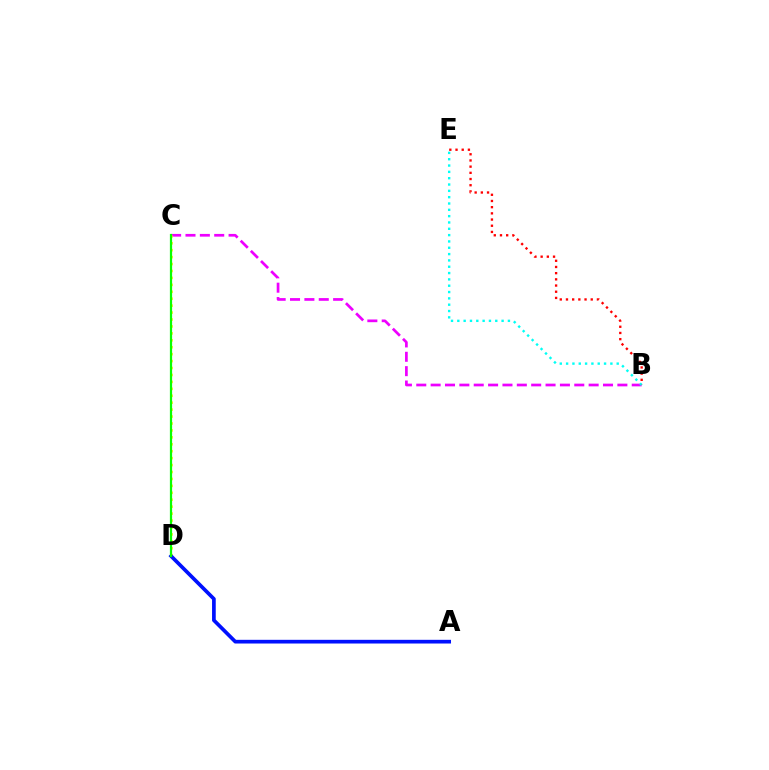{('B', 'C'): [{'color': '#ee00ff', 'line_style': 'dashed', 'thickness': 1.95}], ('B', 'E'): [{'color': '#00fff6', 'line_style': 'dotted', 'thickness': 1.72}, {'color': '#ff0000', 'line_style': 'dotted', 'thickness': 1.68}], ('C', 'D'): [{'color': '#fcf500', 'line_style': 'dotted', 'thickness': 1.88}, {'color': '#08ff00', 'line_style': 'solid', 'thickness': 1.6}], ('A', 'D'): [{'color': '#0010ff', 'line_style': 'solid', 'thickness': 2.66}]}